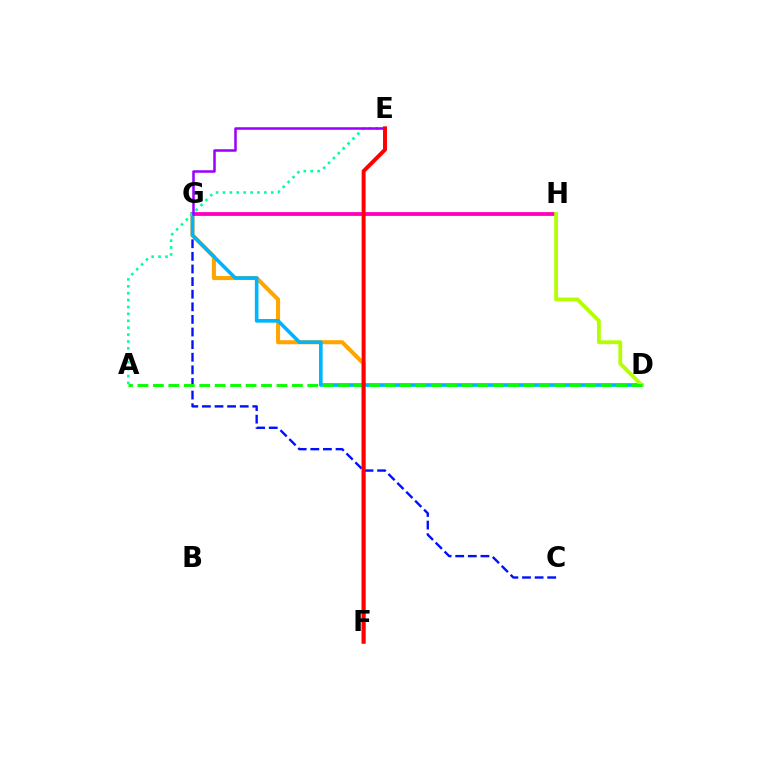{('F', 'G'): [{'color': '#ffa500', 'line_style': 'solid', 'thickness': 2.93}], ('G', 'H'): [{'color': '#ff00bd', 'line_style': 'solid', 'thickness': 2.73}], ('C', 'G'): [{'color': '#0010ff', 'line_style': 'dashed', 'thickness': 1.71}], ('D', 'G'): [{'color': '#00b5ff', 'line_style': 'solid', 'thickness': 2.62}], ('D', 'H'): [{'color': '#b3ff00', 'line_style': 'solid', 'thickness': 2.75}], ('A', 'E'): [{'color': '#00ff9d', 'line_style': 'dotted', 'thickness': 1.87}], ('A', 'D'): [{'color': '#08ff00', 'line_style': 'dashed', 'thickness': 2.1}], ('E', 'G'): [{'color': '#9b00ff', 'line_style': 'solid', 'thickness': 1.81}], ('E', 'F'): [{'color': '#ff0000', 'line_style': 'solid', 'thickness': 2.84}]}